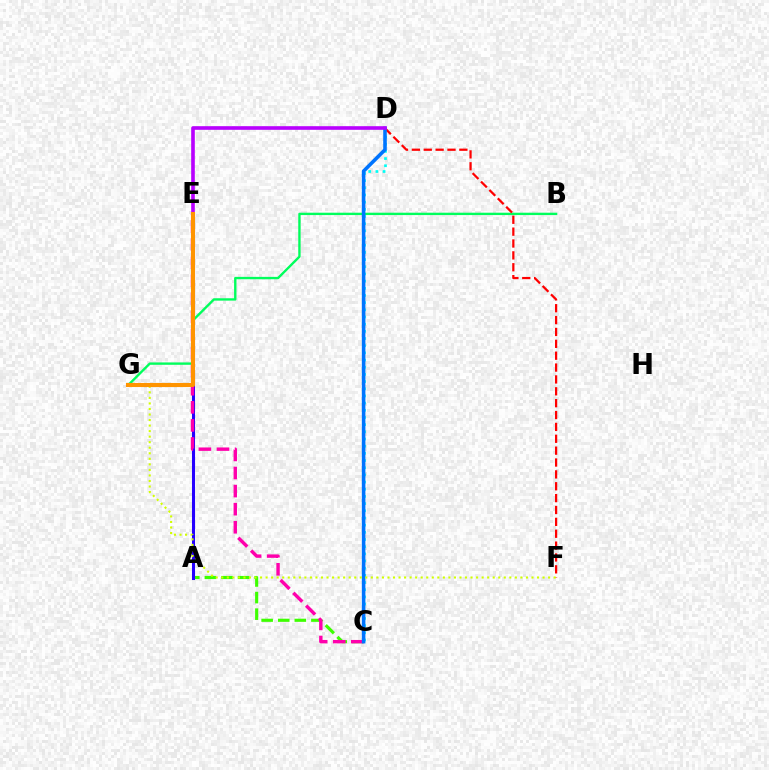{('A', 'C'): [{'color': '#3dff00', 'line_style': 'dashed', 'thickness': 2.25}], ('A', 'E'): [{'color': '#2500ff', 'line_style': 'solid', 'thickness': 2.19}], ('C', 'D'): [{'color': '#00fff6', 'line_style': 'dotted', 'thickness': 1.95}, {'color': '#0074ff', 'line_style': 'solid', 'thickness': 2.57}], ('B', 'G'): [{'color': '#00ff5c', 'line_style': 'solid', 'thickness': 1.71}], ('D', 'F'): [{'color': '#ff0000', 'line_style': 'dashed', 'thickness': 1.61}], ('C', 'E'): [{'color': '#ff00ac', 'line_style': 'dashed', 'thickness': 2.46}], ('F', 'G'): [{'color': '#d1ff00', 'line_style': 'dotted', 'thickness': 1.51}], ('D', 'E'): [{'color': '#b900ff', 'line_style': 'solid', 'thickness': 2.61}], ('E', 'G'): [{'color': '#ff9400', 'line_style': 'solid', 'thickness': 2.93}]}